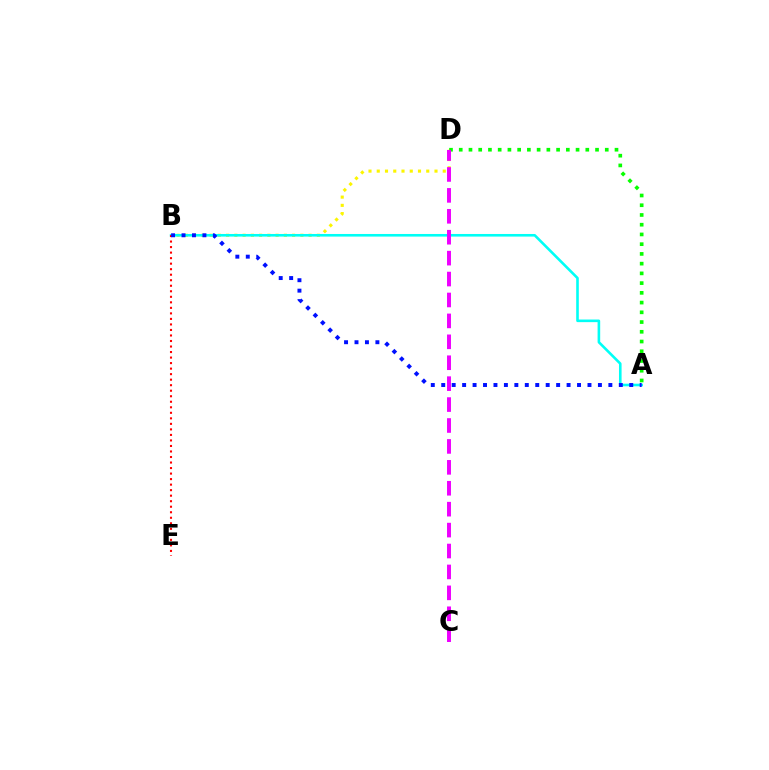{('B', 'D'): [{'color': '#fcf500', 'line_style': 'dotted', 'thickness': 2.24}], ('A', 'D'): [{'color': '#08ff00', 'line_style': 'dotted', 'thickness': 2.65}], ('A', 'B'): [{'color': '#00fff6', 'line_style': 'solid', 'thickness': 1.88}, {'color': '#0010ff', 'line_style': 'dotted', 'thickness': 2.84}], ('C', 'D'): [{'color': '#ee00ff', 'line_style': 'dashed', 'thickness': 2.84}], ('B', 'E'): [{'color': '#ff0000', 'line_style': 'dotted', 'thickness': 1.5}]}